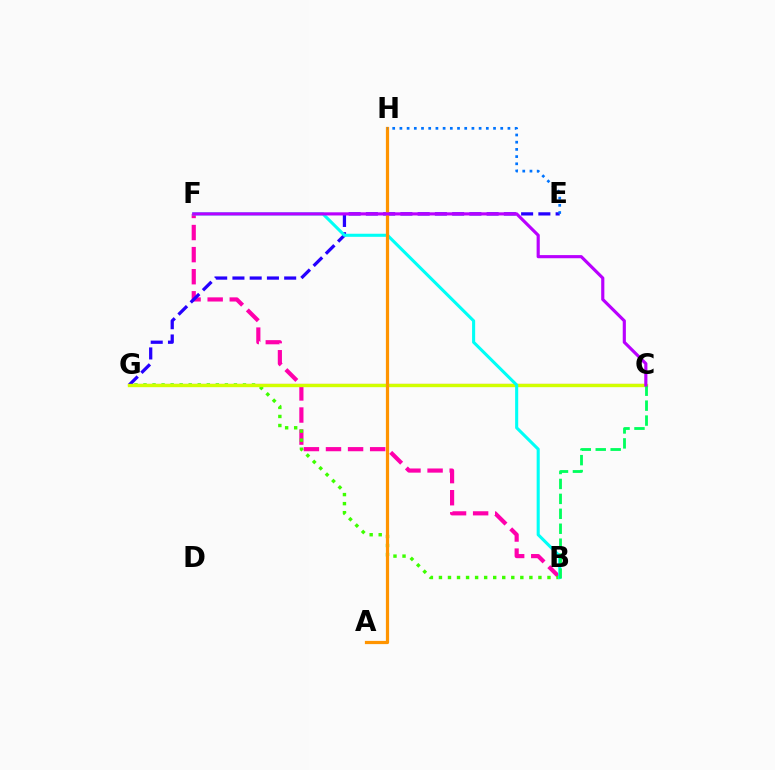{('C', 'G'): [{'color': '#ff0000', 'line_style': 'solid', 'thickness': 1.53}, {'color': '#d1ff00', 'line_style': 'solid', 'thickness': 2.41}], ('B', 'F'): [{'color': '#ff00ac', 'line_style': 'dashed', 'thickness': 3.0}, {'color': '#00fff6', 'line_style': 'solid', 'thickness': 2.22}], ('B', 'G'): [{'color': '#3dff00', 'line_style': 'dotted', 'thickness': 2.46}], ('E', 'G'): [{'color': '#2500ff', 'line_style': 'dashed', 'thickness': 2.34}], ('A', 'H'): [{'color': '#ff9400', 'line_style': 'solid', 'thickness': 2.32}], ('B', 'C'): [{'color': '#00ff5c', 'line_style': 'dashed', 'thickness': 2.03}], ('E', 'H'): [{'color': '#0074ff', 'line_style': 'dotted', 'thickness': 1.96}], ('C', 'F'): [{'color': '#b900ff', 'line_style': 'solid', 'thickness': 2.26}]}